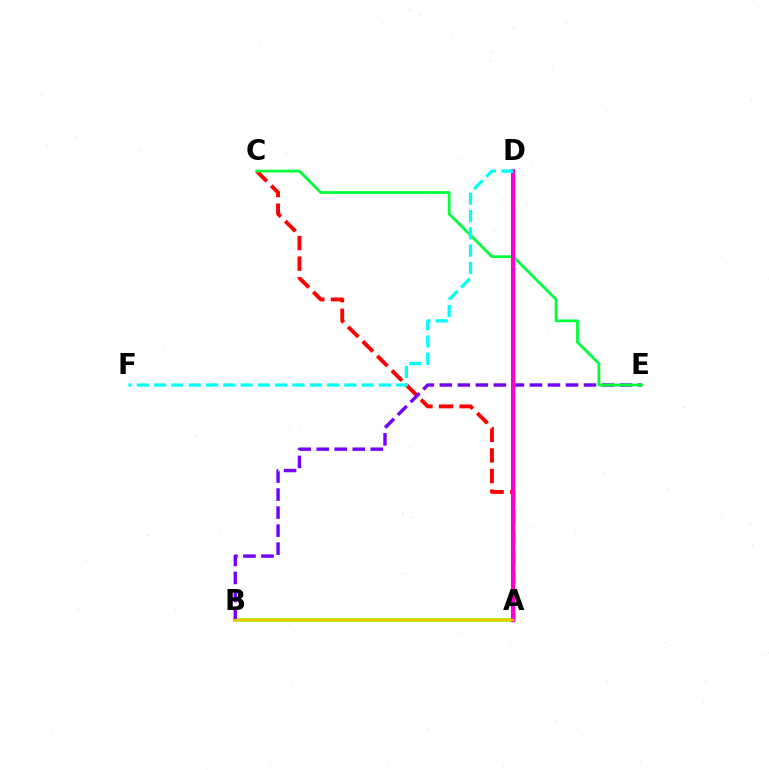{('A', 'C'): [{'color': '#ff0000', 'line_style': 'dashed', 'thickness': 2.8}], ('A', 'B'): [{'color': '#84ff00', 'line_style': 'solid', 'thickness': 2.63}, {'color': '#ffbd00', 'line_style': 'solid', 'thickness': 1.62}], ('A', 'D'): [{'color': '#004bff', 'line_style': 'solid', 'thickness': 2.38}, {'color': '#ff00cf', 'line_style': 'solid', 'thickness': 2.97}], ('B', 'E'): [{'color': '#7200ff', 'line_style': 'dashed', 'thickness': 2.45}], ('C', 'E'): [{'color': '#00ff39', 'line_style': 'solid', 'thickness': 2.0}], ('D', 'F'): [{'color': '#00fff6', 'line_style': 'dashed', 'thickness': 2.35}]}